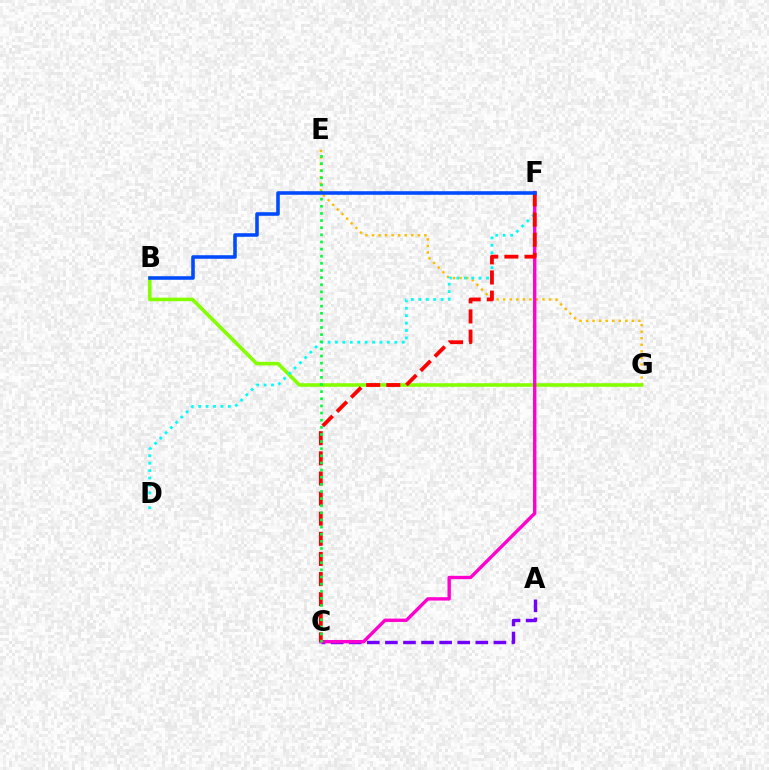{('E', 'G'): [{'color': '#ffbd00', 'line_style': 'dotted', 'thickness': 1.78}], ('B', 'G'): [{'color': '#84ff00', 'line_style': 'solid', 'thickness': 2.57}], ('D', 'F'): [{'color': '#00fff6', 'line_style': 'dotted', 'thickness': 2.02}], ('A', 'C'): [{'color': '#7200ff', 'line_style': 'dashed', 'thickness': 2.46}], ('C', 'F'): [{'color': '#ff00cf', 'line_style': 'solid', 'thickness': 2.43}, {'color': '#ff0000', 'line_style': 'dashed', 'thickness': 2.73}], ('C', 'E'): [{'color': '#00ff39', 'line_style': 'dotted', 'thickness': 1.94}], ('B', 'F'): [{'color': '#004bff', 'line_style': 'solid', 'thickness': 2.57}]}